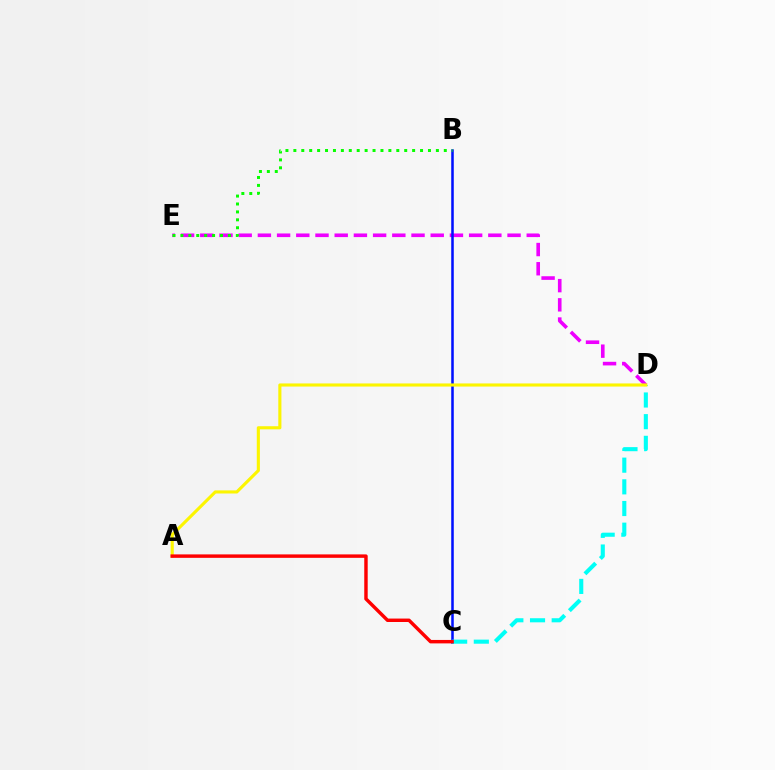{('D', 'E'): [{'color': '#ee00ff', 'line_style': 'dashed', 'thickness': 2.61}], ('B', 'C'): [{'color': '#0010ff', 'line_style': 'solid', 'thickness': 1.83}], ('B', 'E'): [{'color': '#08ff00', 'line_style': 'dotted', 'thickness': 2.15}], ('C', 'D'): [{'color': '#00fff6', 'line_style': 'dashed', 'thickness': 2.94}], ('A', 'D'): [{'color': '#fcf500', 'line_style': 'solid', 'thickness': 2.24}], ('A', 'C'): [{'color': '#ff0000', 'line_style': 'solid', 'thickness': 2.48}]}